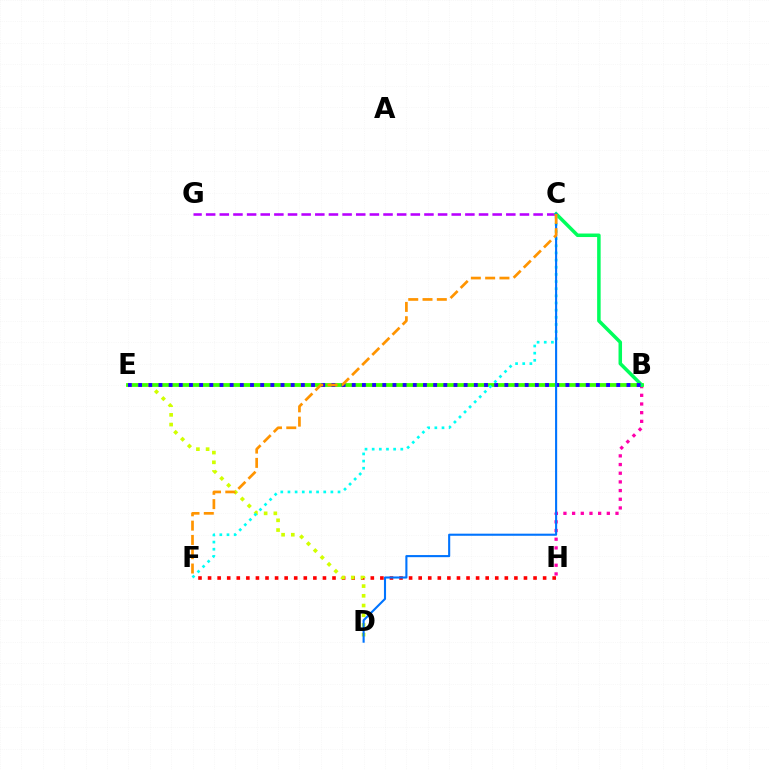{('B', 'H'): [{'color': '#ff00ac', 'line_style': 'dotted', 'thickness': 2.36}], ('B', 'E'): [{'color': '#3dff00', 'line_style': 'solid', 'thickness': 2.73}, {'color': '#2500ff', 'line_style': 'dotted', 'thickness': 2.76}], ('C', 'G'): [{'color': '#b900ff', 'line_style': 'dashed', 'thickness': 1.85}], ('B', 'C'): [{'color': '#00ff5c', 'line_style': 'solid', 'thickness': 2.53}], ('F', 'H'): [{'color': '#ff0000', 'line_style': 'dotted', 'thickness': 2.6}], ('D', 'E'): [{'color': '#d1ff00', 'line_style': 'dotted', 'thickness': 2.64}], ('C', 'F'): [{'color': '#00fff6', 'line_style': 'dotted', 'thickness': 1.94}, {'color': '#ff9400', 'line_style': 'dashed', 'thickness': 1.94}], ('C', 'D'): [{'color': '#0074ff', 'line_style': 'solid', 'thickness': 1.51}]}